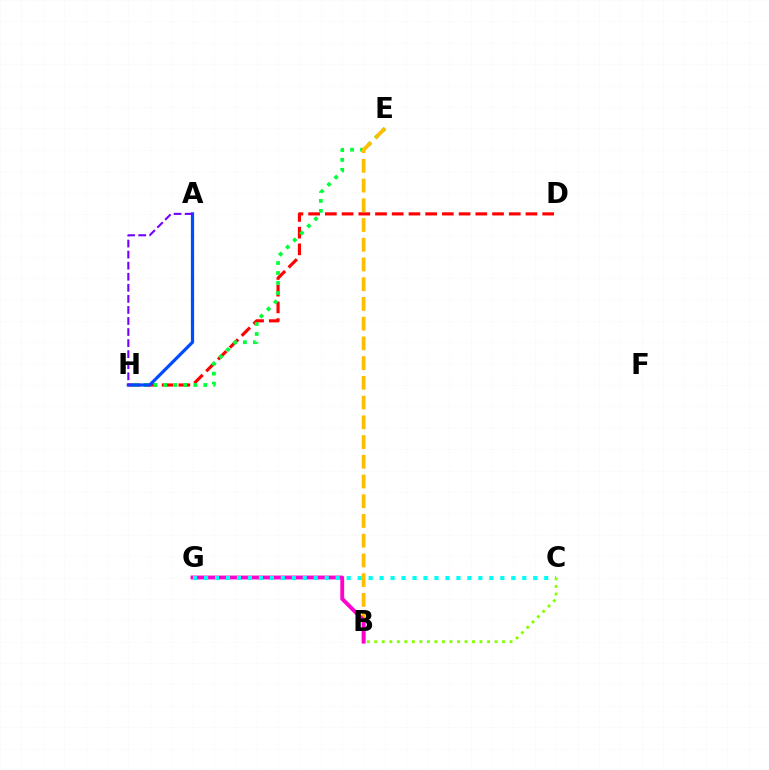{('D', 'H'): [{'color': '#ff0000', 'line_style': 'dashed', 'thickness': 2.27}], ('E', 'H'): [{'color': '#00ff39', 'line_style': 'dotted', 'thickness': 2.71}], ('B', 'E'): [{'color': '#ffbd00', 'line_style': 'dashed', 'thickness': 2.68}], ('A', 'H'): [{'color': '#004bff', 'line_style': 'solid', 'thickness': 2.31}, {'color': '#7200ff', 'line_style': 'dashed', 'thickness': 1.5}], ('B', 'G'): [{'color': '#ff00cf', 'line_style': 'solid', 'thickness': 2.79}], ('C', 'G'): [{'color': '#00fff6', 'line_style': 'dotted', 'thickness': 2.98}], ('B', 'C'): [{'color': '#84ff00', 'line_style': 'dotted', 'thickness': 2.04}]}